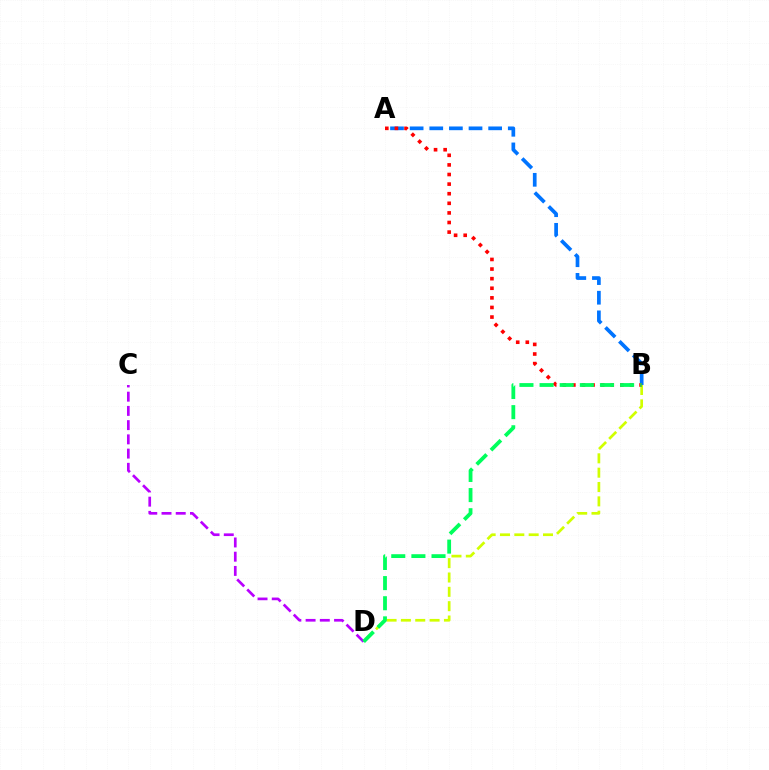{('A', 'B'): [{'color': '#0074ff', 'line_style': 'dashed', 'thickness': 2.67}, {'color': '#ff0000', 'line_style': 'dotted', 'thickness': 2.61}], ('B', 'D'): [{'color': '#d1ff00', 'line_style': 'dashed', 'thickness': 1.95}, {'color': '#00ff5c', 'line_style': 'dashed', 'thickness': 2.73}], ('C', 'D'): [{'color': '#b900ff', 'line_style': 'dashed', 'thickness': 1.93}]}